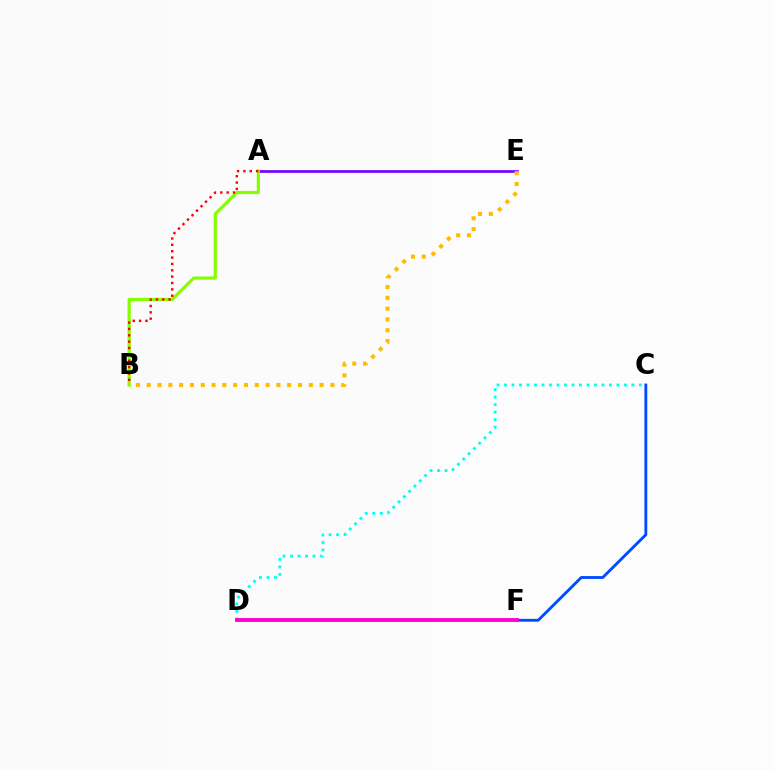{('A', 'E'): [{'color': '#7200ff', 'line_style': 'solid', 'thickness': 1.93}], ('D', 'F'): [{'color': '#00ff39', 'line_style': 'solid', 'thickness': 1.7}, {'color': '#ff00cf', 'line_style': 'solid', 'thickness': 2.77}], ('C', 'F'): [{'color': '#004bff', 'line_style': 'solid', 'thickness': 2.05}], ('C', 'D'): [{'color': '#00fff6', 'line_style': 'dotted', 'thickness': 2.04}], ('A', 'B'): [{'color': '#84ff00', 'line_style': 'solid', 'thickness': 2.29}, {'color': '#ff0000', 'line_style': 'dotted', 'thickness': 1.73}], ('B', 'E'): [{'color': '#ffbd00', 'line_style': 'dotted', 'thickness': 2.94}]}